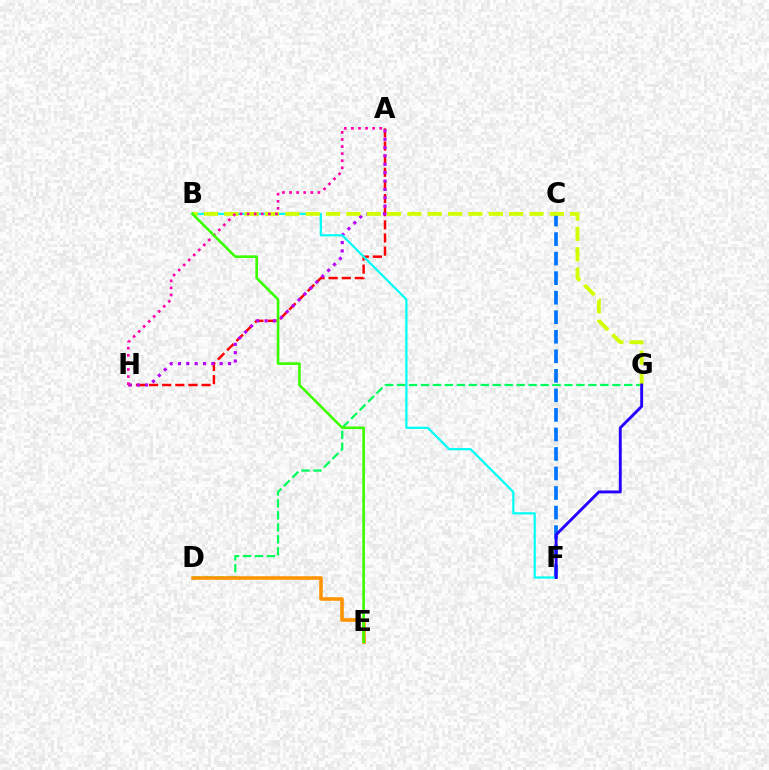{('D', 'G'): [{'color': '#00ff5c', 'line_style': 'dashed', 'thickness': 1.62}], ('A', 'H'): [{'color': '#ff0000', 'line_style': 'dashed', 'thickness': 1.78}, {'color': '#b900ff', 'line_style': 'dotted', 'thickness': 2.27}, {'color': '#ff00ac', 'line_style': 'dotted', 'thickness': 1.93}], ('C', 'F'): [{'color': '#0074ff', 'line_style': 'dashed', 'thickness': 2.65}], ('B', 'F'): [{'color': '#00fff6', 'line_style': 'solid', 'thickness': 1.6}], ('B', 'G'): [{'color': '#d1ff00', 'line_style': 'dashed', 'thickness': 2.76}], ('F', 'G'): [{'color': '#2500ff', 'line_style': 'solid', 'thickness': 2.08}], ('D', 'E'): [{'color': '#ff9400', 'line_style': 'solid', 'thickness': 2.57}], ('B', 'E'): [{'color': '#3dff00', 'line_style': 'solid', 'thickness': 1.89}]}